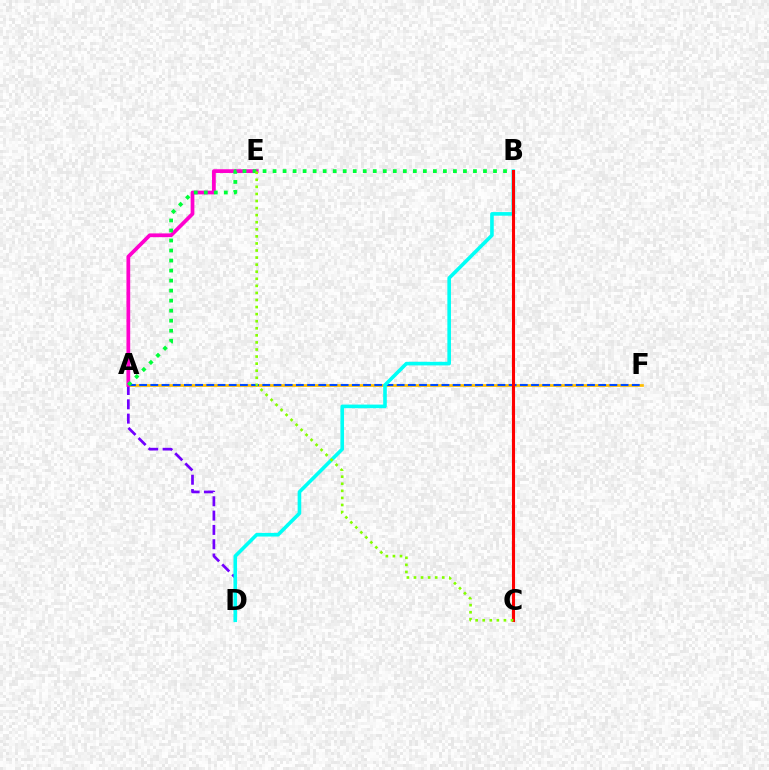{('A', 'F'): [{'color': '#ffbd00', 'line_style': 'solid', 'thickness': 1.95}, {'color': '#004bff', 'line_style': 'dashed', 'thickness': 1.52}], ('A', 'D'): [{'color': '#7200ff', 'line_style': 'dashed', 'thickness': 1.94}], ('B', 'D'): [{'color': '#00fff6', 'line_style': 'solid', 'thickness': 2.6}], ('A', 'E'): [{'color': '#ff00cf', 'line_style': 'solid', 'thickness': 2.69}], ('A', 'B'): [{'color': '#00ff39', 'line_style': 'dotted', 'thickness': 2.72}], ('B', 'C'): [{'color': '#ff0000', 'line_style': 'solid', 'thickness': 2.23}], ('C', 'E'): [{'color': '#84ff00', 'line_style': 'dotted', 'thickness': 1.92}]}